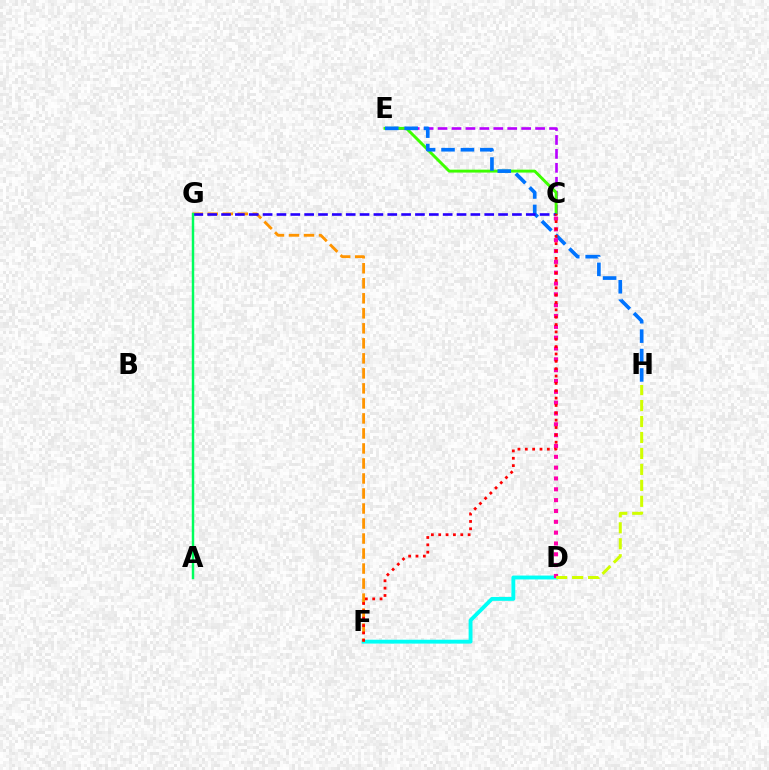{('C', 'E'): [{'color': '#b900ff', 'line_style': 'dashed', 'thickness': 1.89}, {'color': '#3dff00', 'line_style': 'solid', 'thickness': 2.1}], ('D', 'F'): [{'color': '#00fff6', 'line_style': 'solid', 'thickness': 2.79}], ('F', 'G'): [{'color': '#ff9400', 'line_style': 'dashed', 'thickness': 2.04}], ('E', 'H'): [{'color': '#0074ff', 'line_style': 'dashed', 'thickness': 2.64}], ('C', 'G'): [{'color': '#2500ff', 'line_style': 'dashed', 'thickness': 1.88}], ('C', 'D'): [{'color': '#ff00ac', 'line_style': 'dotted', 'thickness': 2.94}], ('C', 'F'): [{'color': '#ff0000', 'line_style': 'dotted', 'thickness': 2.0}], ('D', 'H'): [{'color': '#d1ff00', 'line_style': 'dashed', 'thickness': 2.17}], ('A', 'G'): [{'color': '#00ff5c', 'line_style': 'solid', 'thickness': 1.76}]}